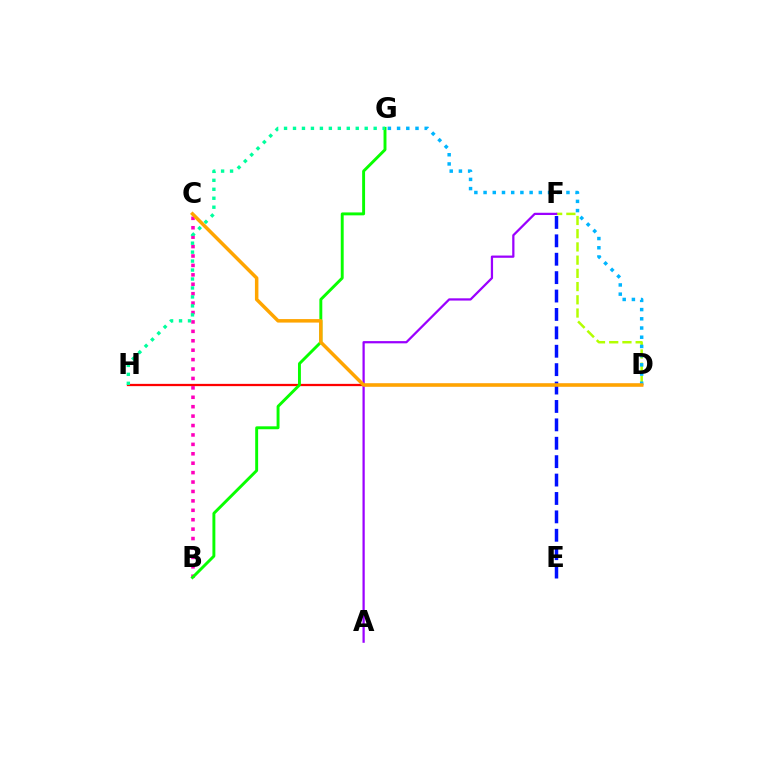{('D', 'F'): [{'color': '#b3ff00', 'line_style': 'dashed', 'thickness': 1.8}], ('D', 'H'): [{'color': '#ff0000', 'line_style': 'solid', 'thickness': 1.63}], ('B', 'C'): [{'color': '#ff00bd', 'line_style': 'dotted', 'thickness': 2.56}], ('A', 'F'): [{'color': '#9b00ff', 'line_style': 'solid', 'thickness': 1.62}], ('B', 'G'): [{'color': '#08ff00', 'line_style': 'solid', 'thickness': 2.1}], ('E', 'F'): [{'color': '#0010ff', 'line_style': 'dashed', 'thickness': 2.5}], ('D', 'G'): [{'color': '#00b5ff', 'line_style': 'dotted', 'thickness': 2.5}], ('C', 'D'): [{'color': '#ffa500', 'line_style': 'solid', 'thickness': 2.52}], ('G', 'H'): [{'color': '#00ff9d', 'line_style': 'dotted', 'thickness': 2.44}]}